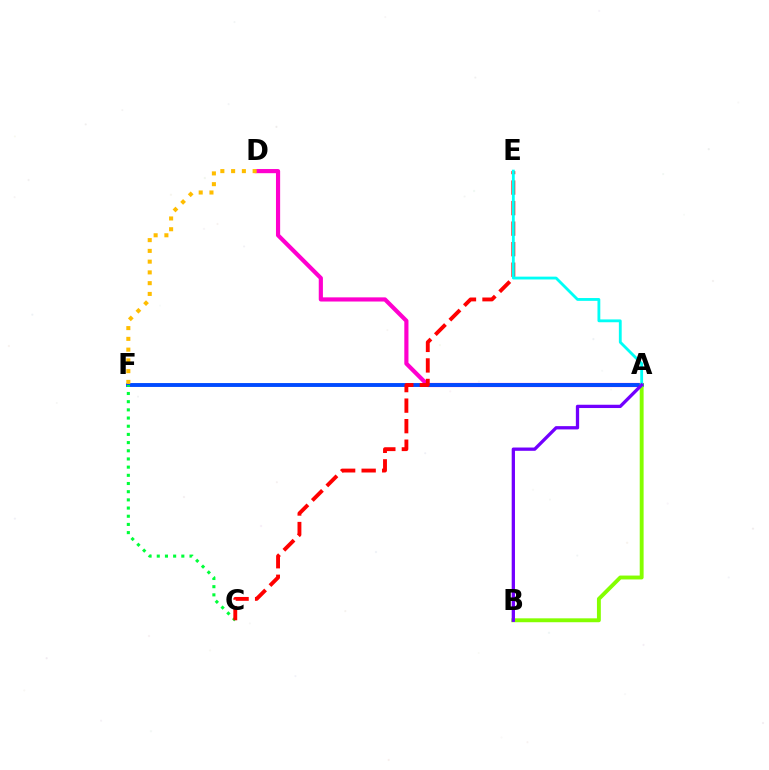{('A', 'D'): [{'color': '#ff00cf', 'line_style': 'solid', 'thickness': 3.0}], ('A', 'F'): [{'color': '#004bff', 'line_style': 'solid', 'thickness': 2.8}], ('C', 'F'): [{'color': '#00ff39', 'line_style': 'dotted', 'thickness': 2.22}], ('C', 'E'): [{'color': '#ff0000', 'line_style': 'dashed', 'thickness': 2.79}], ('D', 'F'): [{'color': '#ffbd00', 'line_style': 'dotted', 'thickness': 2.92}], ('A', 'B'): [{'color': '#84ff00', 'line_style': 'solid', 'thickness': 2.8}, {'color': '#7200ff', 'line_style': 'solid', 'thickness': 2.37}], ('A', 'E'): [{'color': '#00fff6', 'line_style': 'solid', 'thickness': 2.03}]}